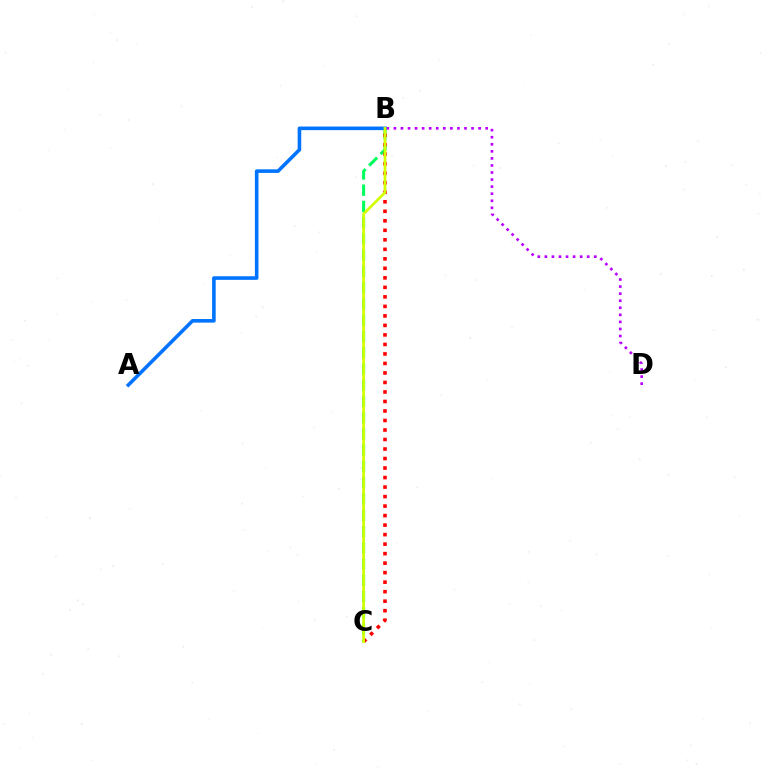{('B', 'C'): [{'color': '#00ff5c', 'line_style': 'dashed', 'thickness': 2.21}, {'color': '#ff0000', 'line_style': 'dotted', 'thickness': 2.58}, {'color': '#d1ff00', 'line_style': 'solid', 'thickness': 1.95}], ('B', 'D'): [{'color': '#b900ff', 'line_style': 'dotted', 'thickness': 1.92}], ('A', 'B'): [{'color': '#0074ff', 'line_style': 'solid', 'thickness': 2.59}]}